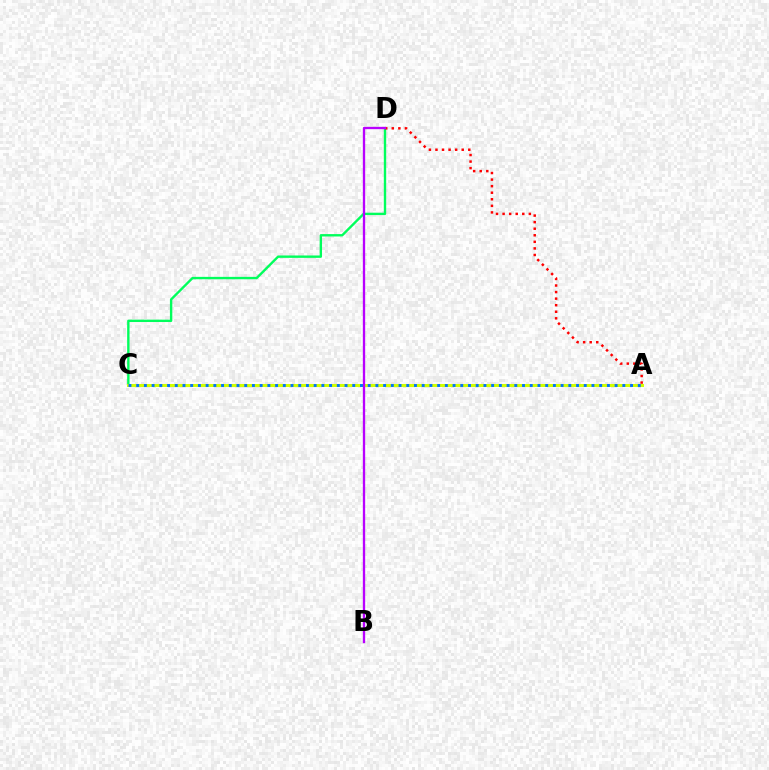{('C', 'D'): [{'color': '#00ff5c', 'line_style': 'solid', 'thickness': 1.71}], ('A', 'C'): [{'color': '#d1ff00', 'line_style': 'solid', 'thickness': 2.18}, {'color': '#0074ff', 'line_style': 'dotted', 'thickness': 2.1}], ('A', 'D'): [{'color': '#ff0000', 'line_style': 'dotted', 'thickness': 1.78}], ('B', 'D'): [{'color': '#b900ff', 'line_style': 'solid', 'thickness': 1.67}]}